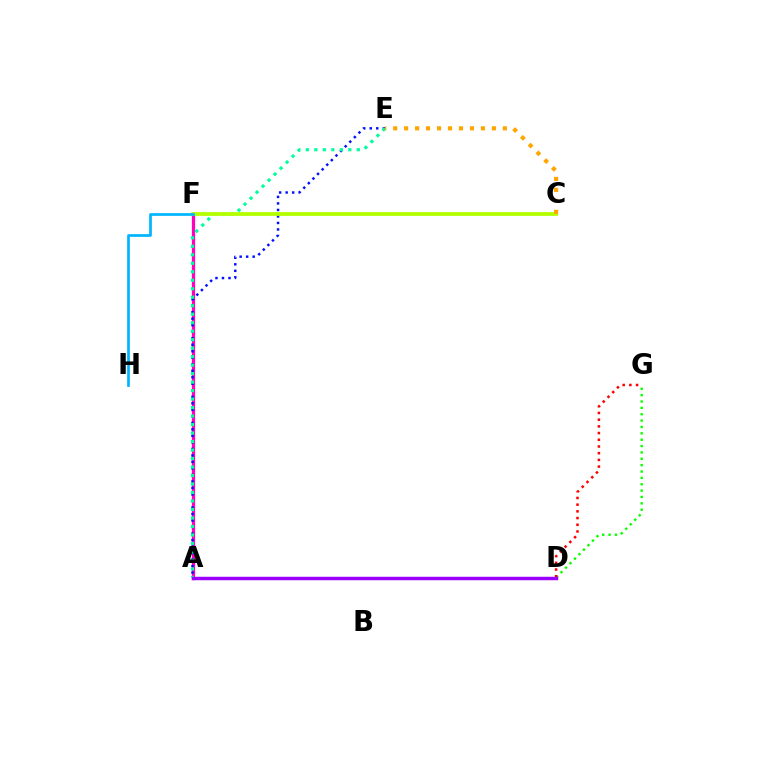{('A', 'F'): [{'color': '#ff00bd', 'line_style': 'solid', 'thickness': 2.33}], ('A', 'E'): [{'color': '#0010ff', 'line_style': 'dotted', 'thickness': 1.77}, {'color': '#00ff9d', 'line_style': 'dotted', 'thickness': 2.31}], ('C', 'F'): [{'color': '#b3ff00', 'line_style': 'solid', 'thickness': 2.75}], ('D', 'G'): [{'color': '#08ff00', 'line_style': 'dotted', 'thickness': 1.73}, {'color': '#ff0000', 'line_style': 'dotted', 'thickness': 1.82}], ('C', 'E'): [{'color': '#ffa500', 'line_style': 'dotted', 'thickness': 2.98}], ('F', 'H'): [{'color': '#00b5ff', 'line_style': 'solid', 'thickness': 1.96}], ('A', 'D'): [{'color': '#9b00ff', 'line_style': 'solid', 'thickness': 2.49}]}